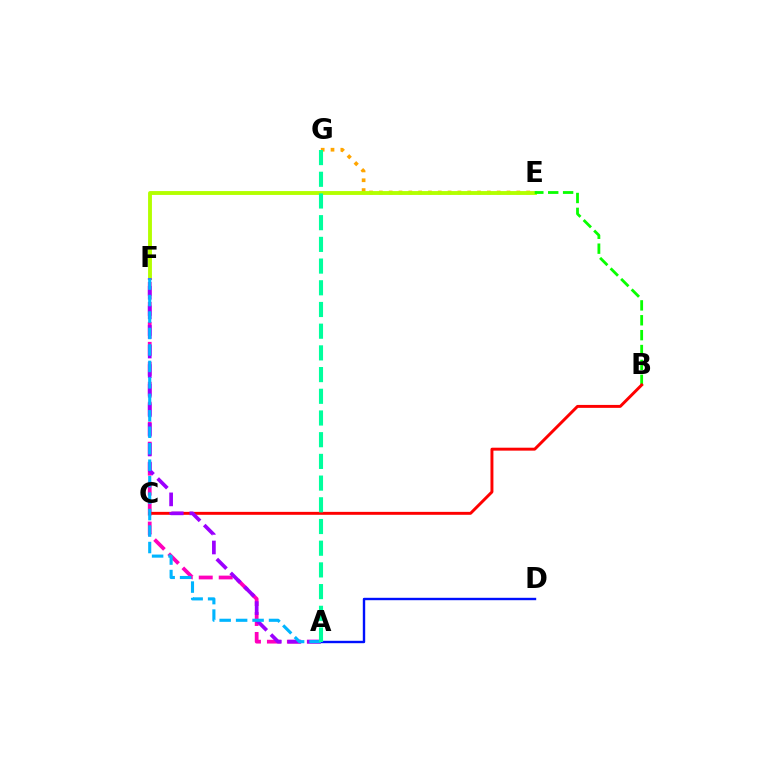{('E', 'G'): [{'color': '#ffa500', 'line_style': 'dotted', 'thickness': 2.67}], ('A', 'D'): [{'color': '#0010ff', 'line_style': 'solid', 'thickness': 1.73}], ('A', 'F'): [{'color': '#ff00bd', 'line_style': 'dashed', 'thickness': 2.71}, {'color': '#9b00ff', 'line_style': 'dashed', 'thickness': 2.66}, {'color': '#00b5ff', 'line_style': 'dashed', 'thickness': 2.24}], ('E', 'F'): [{'color': '#b3ff00', 'line_style': 'solid', 'thickness': 2.79}], ('B', 'E'): [{'color': '#08ff00', 'line_style': 'dashed', 'thickness': 2.02}], ('B', 'C'): [{'color': '#ff0000', 'line_style': 'solid', 'thickness': 2.11}], ('A', 'G'): [{'color': '#00ff9d', 'line_style': 'dashed', 'thickness': 2.95}]}